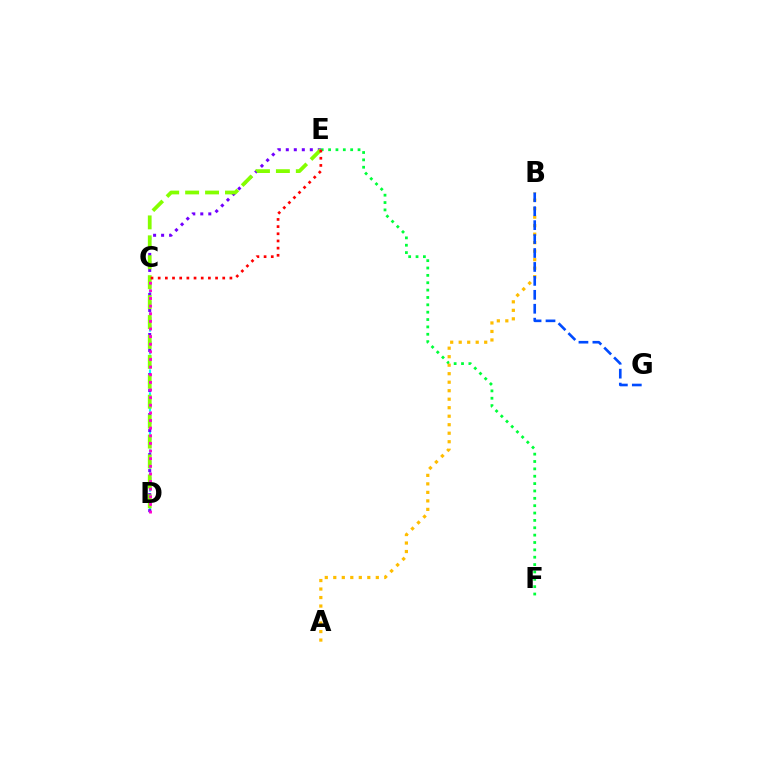{('C', 'D'): [{'color': '#00fff6', 'line_style': 'dashed', 'thickness': 1.55}, {'color': '#ff00cf', 'line_style': 'dotted', 'thickness': 2.07}], ('E', 'F'): [{'color': '#00ff39', 'line_style': 'dotted', 'thickness': 2.0}], ('A', 'B'): [{'color': '#ffbd00', 'line_style': 'dotted', 'thickness': 2.31}], ('B', 'G'): [{'color': '#004bff', 'line_style': 'dashed', 'thickness': 1.89}], ('D', 'E'): [{'color': '#7200ff', 'line_style': 'dotted', 'thickness': 2.18}, {'color': '#84ff00', 'line_style': 'dashed', 'thickness': 2.71}], ('C', 'E'): [{'color': '#ff0000', 'line_style': 'dotted', 'thickness': 1.95}]}